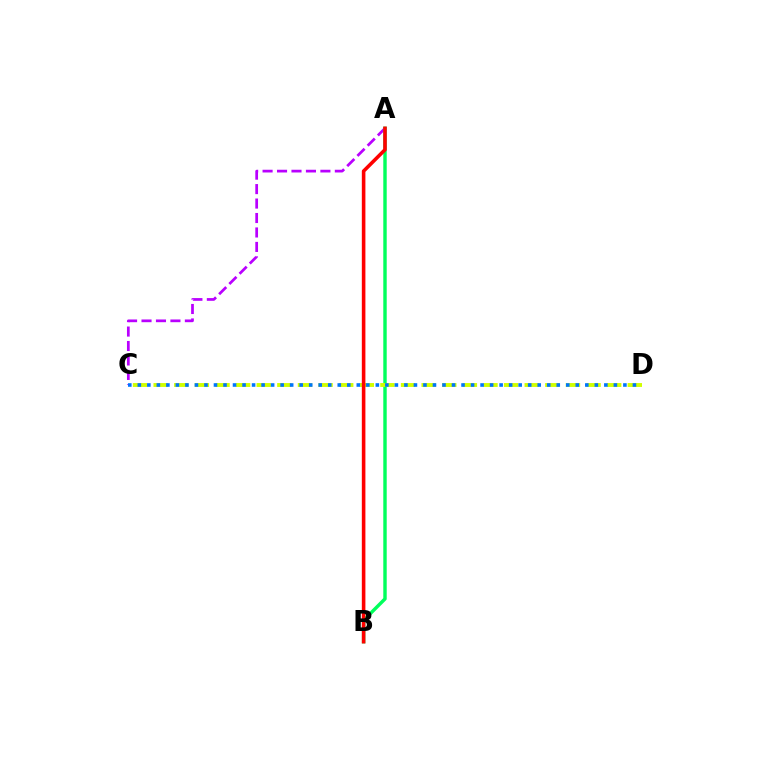{('A', 'C'): [{'color': '#b900ff', 'line_style': 'dashed', 'thickness': 1.96}], ('A', 'B'): [{'color': '#00ff5c', 'line_style': 'solid', 'thickness': 2.47}, {'color': '#ff0000', 'line_style': 'solid', 'thickness': 2.58}], ('C', 'D'): [{'color': '#d1ff00', 'line_style': 'dashed', 'thickness': 2.8}, {'color': '#0074ff', 'line_style': 'dotted', 'thickness': 2.59}]}